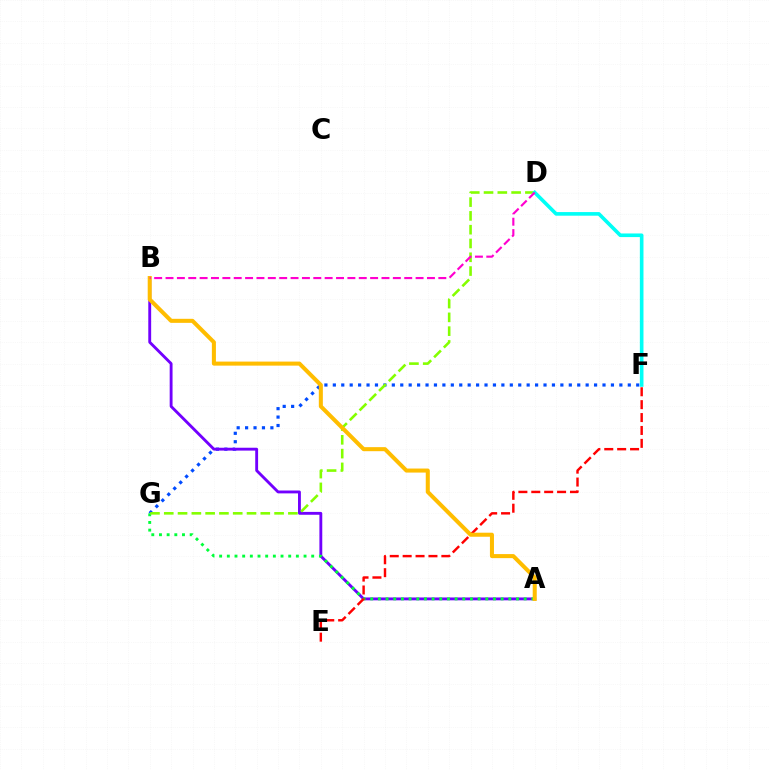{('F', 'G'): [{'color': '#004bff', 'line_style': 'dotted', 'thickness': 2.29}], ('A', 'B'): [{'color': '#7200ff', 'line_style': 'solid', 'thickness': 2.06}, {'color': '#ffbd00', 'line_style': 'solid', 'thickness': 2.91}], ('A', 'G'): [{'color': '#00ff39', 'line_style': 'dotted', 'thickness': 2.08}], ('D', 'G'): [{'color': '#84ff00', 'line_style': 'dashed', 'thickness': 1.87}], ('E', 'F'): [{'color': '#ff0000', 'line_style': 'dashed', 'thickness': 1.75}], ('D', 'F'): [{'color': '#00fff6', 'line_style': 'solid', 'thickness': 2.61}], ('B', 'D'): [{'color': '#ff00cf', 'line_style': 'dashed', 'thickness': 1.54}]}